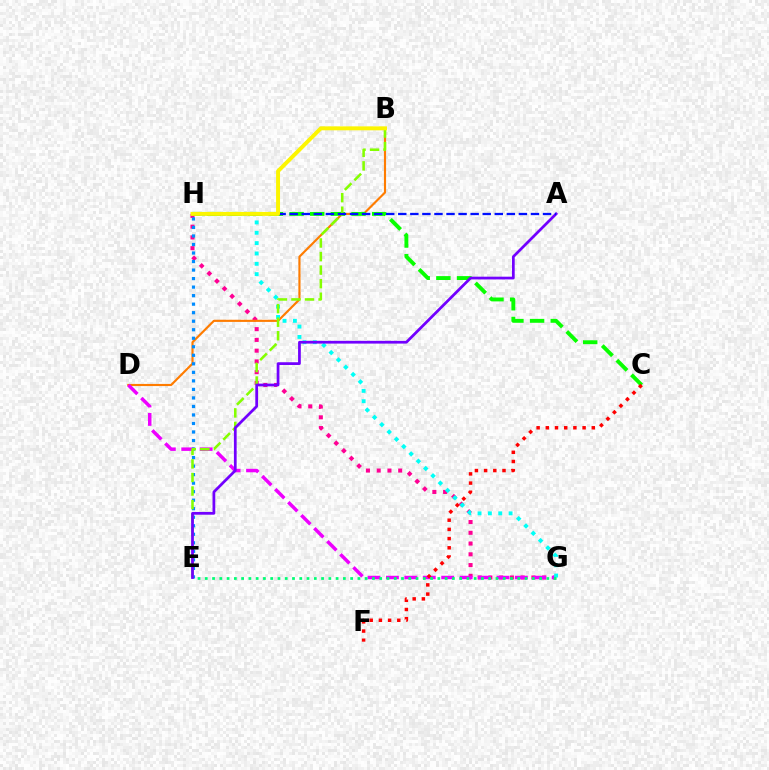{('G', 'H'): [{'color': '#ff0094', 'line_style': 'dotted', 'thickness': 2.92}, {'color': '#00fff6', 'line_style': 'dotted', 'thickness': 2.81}], ('B', 'D'): [{'color': '#ff7c00', 'line_style': 'solid', 'thickness': 1.54}], ('D', 'G'): [{'color': '#ee00ff', 'line_style': 'dashed', 'thickness': 2.5}], ('E', 'H'): [{'color': '#008cff', 'line_style': 'dotted', 'thickness': 2.32}], ('C', 'H'): [{'color': '#08ff00', 'line_style': 'dashed', 'thickness': 2.81}], ('B', 'E'): [{'color': '#84ff00', 'line_style': 'dashed', 'thickness': 1.84}], ('A', 'E'): [{'color': '#7200ff', 'line_style': 'solid', 'thickness': 1.98}], ('C', 'F'): [{'color': '#ff0000', 'line_style': 'dotted', 'thickness': 2.5}], ('E', 'G'): [{'color': '#00ff74', 'line_style': 'dotted', 'thickness': 1.97}], ('A', 'H'): [{'color': '#0010ff', 'line_style': 'dashed', 'thickness': 1.64}], ('B', 'H'): [{'color': '#fcf500', 'line_style': 'solid', 'thickness': 2.84}]}